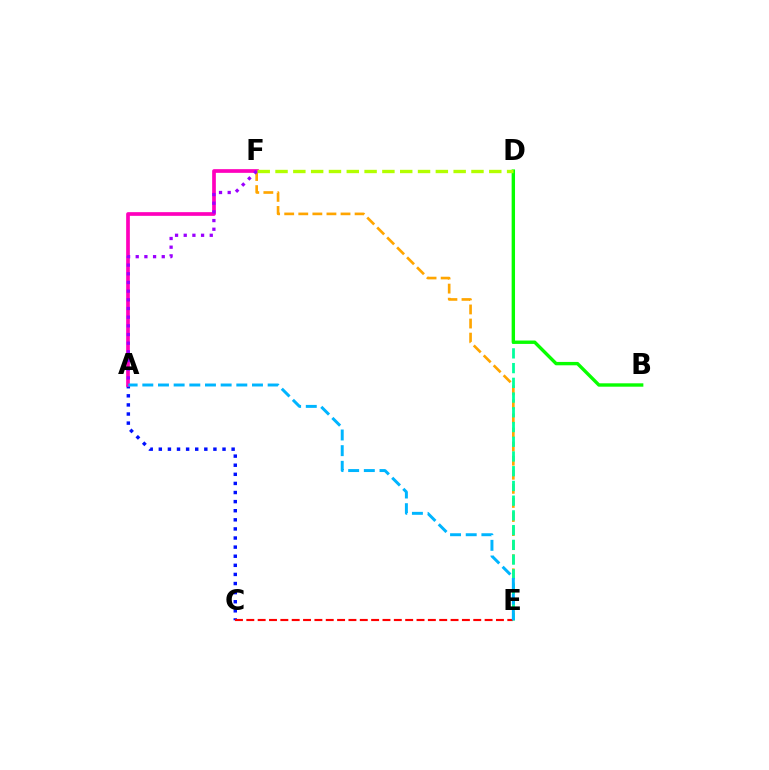{('E', 'F'): [{'color': '#ffa500', 'line_style': 'dashed', 'thickness': 1.91}], ('A', 'C'): [{'color': '#0010ff', 'line_style': 'dotted', 'thickness': 2.47}], ('A', 'F'): [{'color': '#ff00bd', 'line_style': 'solid', 'thickness': 2.66}, {'color': '#9b00ff', 'line_style': 'dotted', 'thickness': 2.36}], ('C', 'E'): [{'color': '#ff0000', 'line_style': 'dashed', 'thickness': 1.54}], ('D', 'E'): [{'color': '#00ff9d', 'line_style': 'dashed', 'thickness': 2.0}], ('B', 'D'): [{'color': '#08ff00', 'line_style': 'solid', 'thickness': 2.43}], ('D', 'F'): [{'color': '#b3ff00', 'line_style': 'dashed', 'thickness': 2.42}], ('A', 'E'): [{'color': '#00b5ff', 'line_style': 'dashed', 'thickness': 2.13}]}